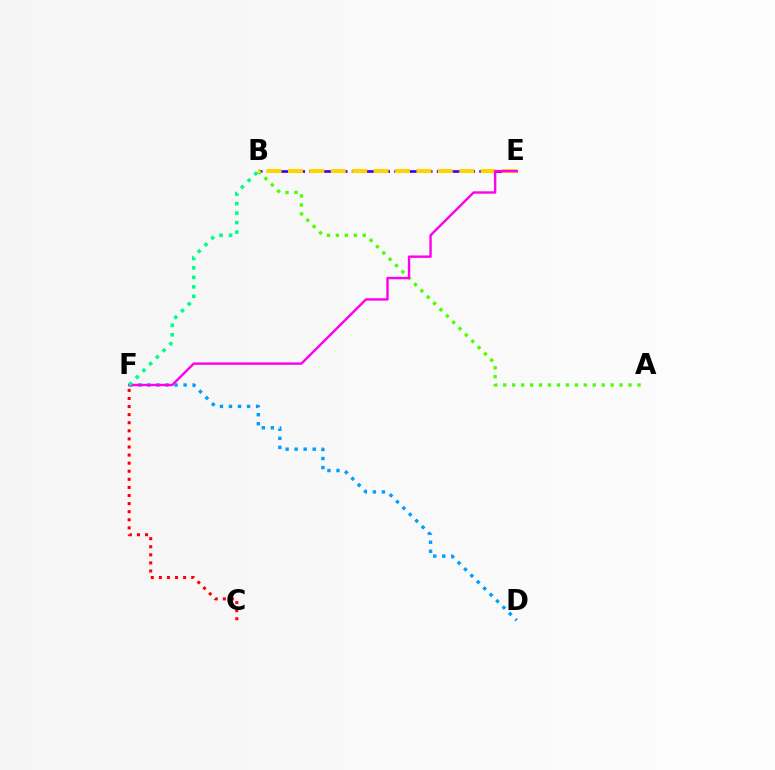{('B', 'E'): [{'color': '#3700ff', 'line_style': 'dashed', 'thickness': 1.92}, {'color': '#ffd500', 'line_style': 'dashed', 'thickness': 2.91}], ('D', 'F'): [{'color': '#009eff', 'line_style': 'dotted', 'thickness': 2.46}], ('A', 'B'): [{'color': '#4fff00', 'line_style': 'dotted', 'thickness': 2.43}], ('C', 'F'): [{'color': '#ff0000', 'line_style': 'dotted', 'thickness': 2.2}], ('E', 'F'): [{'color': '#ff00ed', 'line_style': 'solid', 'thickness': 1.74}], ('B', 'F'): [{'color': '#00ff86', 'line_style': 'dotted', 'thickness': 2.58}]}